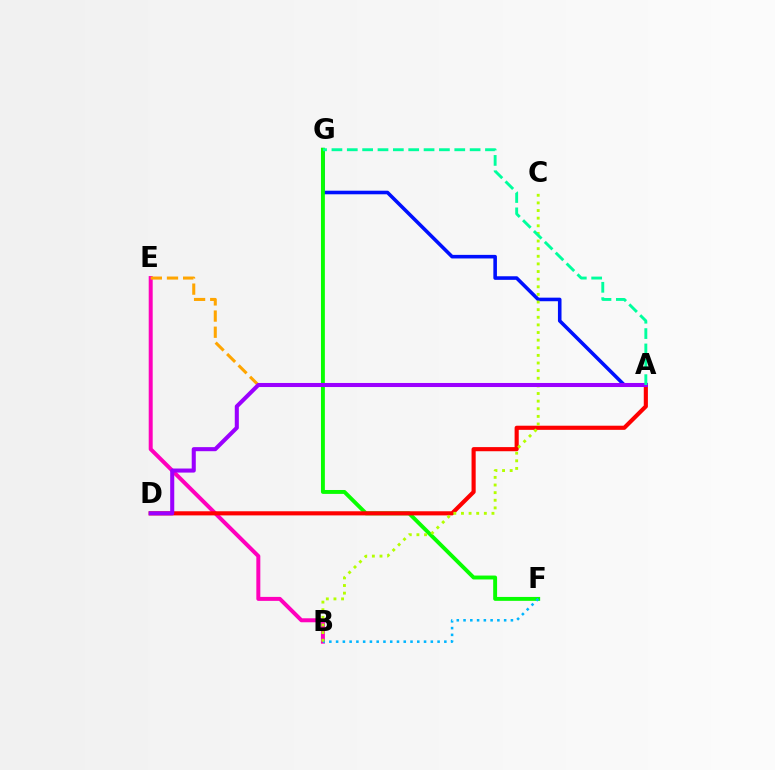{('B', 'E'): [{'color': '#ff00bd', 'line_style': 'solid', 'thickness': 2.87}], ('A', 'G'): [{'color': '#0010ff', 'line_style': 'solid', 'thickness': 2.58}, {'color': '#00ff9d', 'line_style': 'dashed', 'thickness': 2.09}], ('A', 'E'): [{'color': '#ffa500', 'line_style': 'dashed', 'thickness': 2.2}], ('F', 'G'): [{'color': '#08ff00', 'line_style': 'solid', 'thickness': 2.81}], ('B', 'F'): [{'color': '#00b5ff', 'line_style': 'dotted', 'thickness': 1.84}], ('A', 'D'): [{'color': '#ff0000', 'line_style': 'solid', 'thickness': 2.97}, {'color': '#9b00ff', 'line_style': 'solid', 'thickness': 2.93}], ('B', 'C'): [{'color': '#b3ff00', 'line_style': 'dotted', 'thickness': 2.07}]}